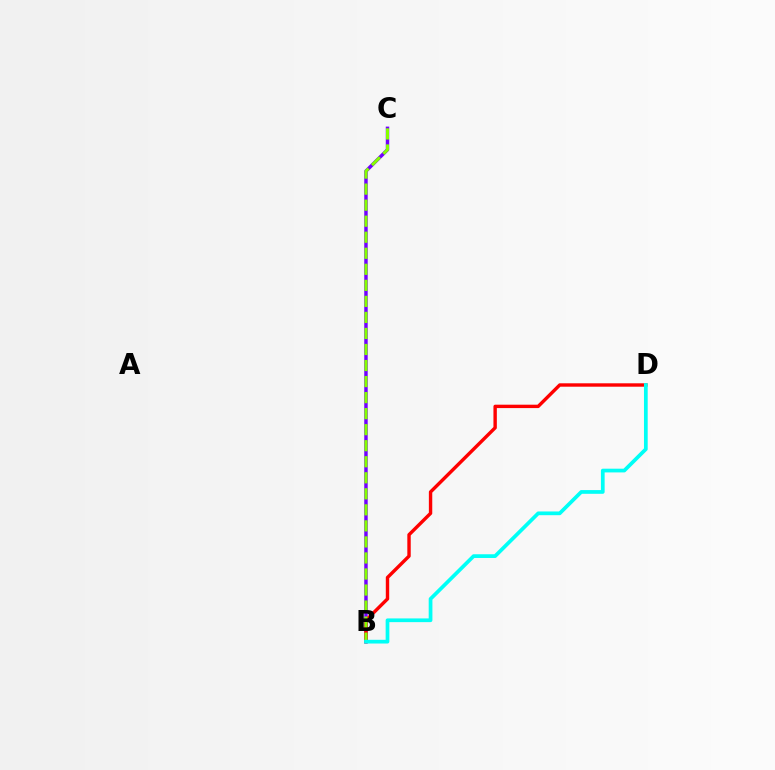{('B', 'C'): [{'color': '#7200ff', 'line_style': 'solid', 'thickness': 2.48}, {'color': '#84ff00', 'line_style': 'dashed', 'thickness': 2.18}], ('B', 'D'): [{'color': '#ff0000', 'line_style': 'solid', 'thickness': 2.45}, {'color': '#00fff6', 'line_style': 'solid', 'thickness': 2.68}]}